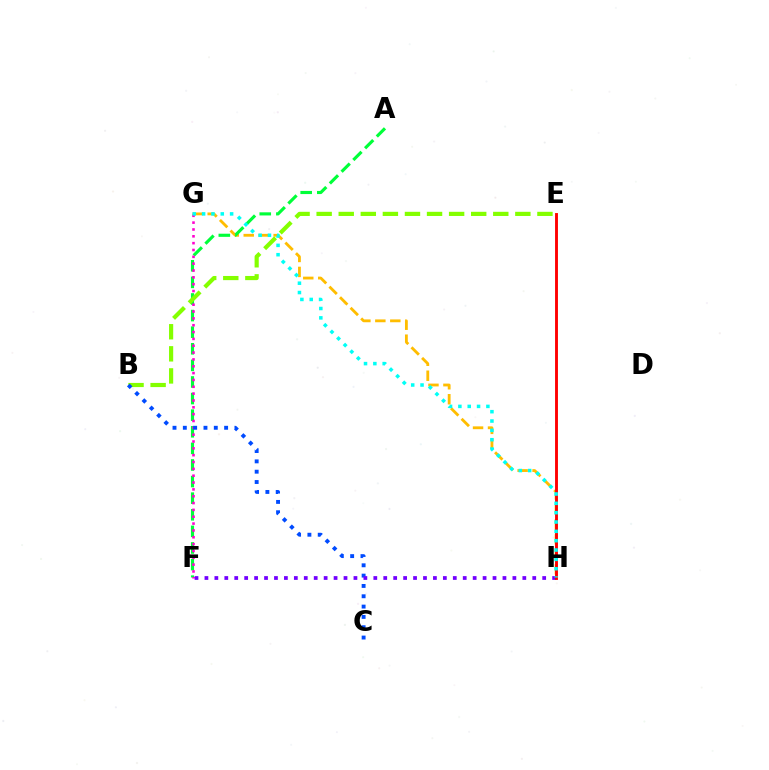{('G', 'H'): [{'color': '#ffbd00', 'line_style': 'dashed', 'thickness': 2.03}, {'color': '#00fff6', 'line_style': 'dotted', 'thickness': 2.54}], ('A', 'F'): [{'color': '#00ff39', 'line_style': 'dashed', 'thickness': 2.25}], ('F', 'G'): [{'color': '#ff00cf', 'line_style': 'dotted', 'thickness': 1.86}], ('B', 'E'): [{'color': '#84ff00', 'line_style': 'dashed', 'thickness': 3.0}], ('B', 'C'): [{'color': '#004bff', 'line_style': 'dotted', 'thickness': 2.8}], ('F', 'H'): [{'color': '#7200ff', 'line_style': 'dotted', 'thickness': 2.7}], ('E', 'H'): [{'color': '#ff0000', 'line_style': 'solid', 'thickness': 2.07}]}